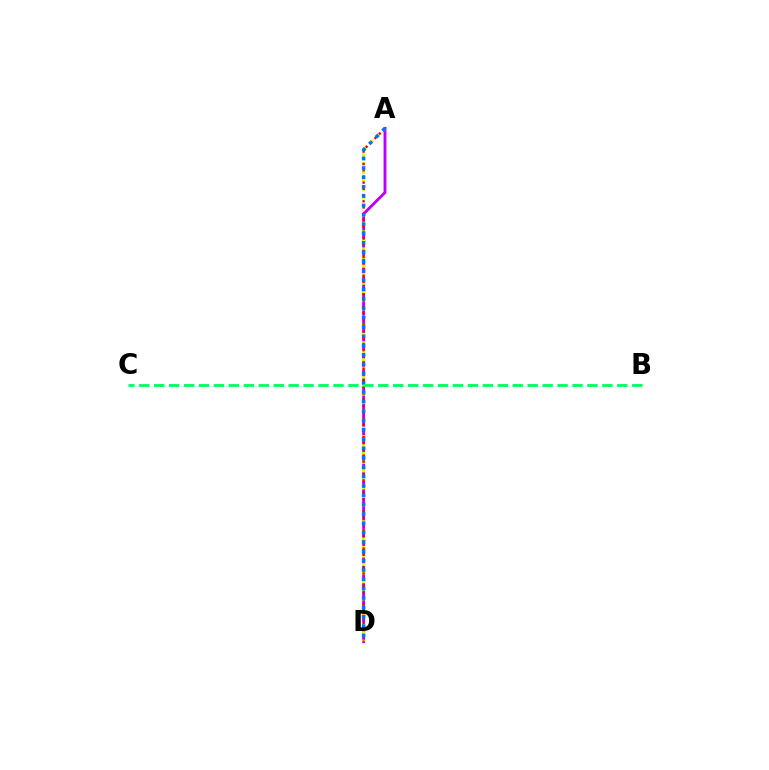{('A', 'D'): [{'color': '#b900ff', 'line_style': 'solid', 'thickness': 2.07}, {'color': '#d1ff00', 'line_style': 'dotted', 'thickness': 2.32}, {'color': '#ff0000', 'line_style': 'dotted', 'thickness': 1.69}, {'color': '#0074ff', 'line_style': 'dotted', 'thickness': 2.54}], ('B', 'C'): [{'color': '#00ff5c', 'line_style': 'dashed', 'thickness': 2.03}]}